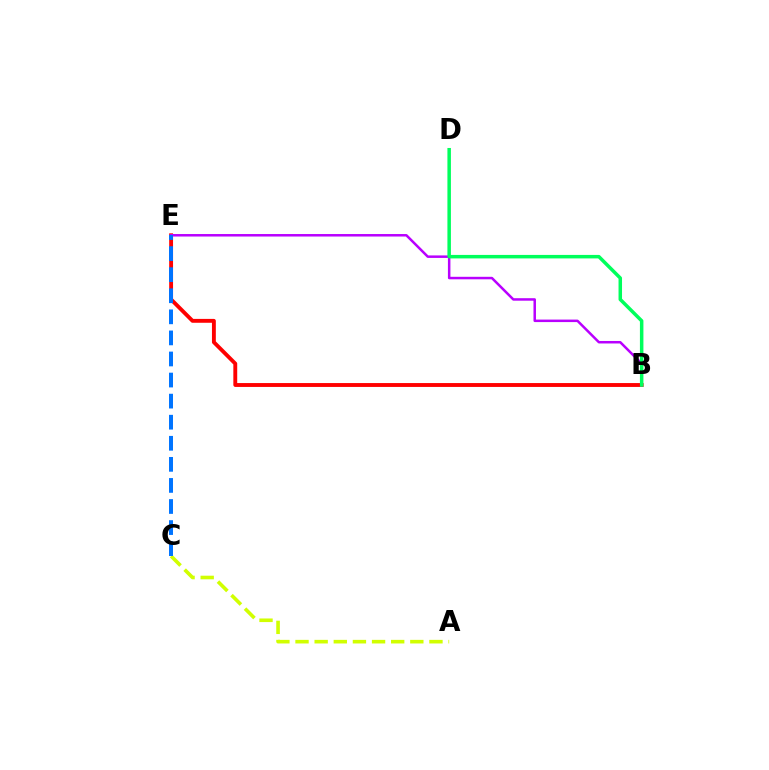{('B', 'E'): [{'color': '#ff0000', 'line_style': 'solid', 'thickness': 2.79}, {'color': '#b900ff', 'line_style': 'solid', 'thickness': 1.8}], ('B', 'D'): [{'color': '#00ff5c', 'line_style': 'solid', 'thickness': 2.52}], ('A', 'C'): [{'color': '#d1ff00', 'line_style': 'dashed', 'thickness': 2.6}], ('C', 'E'): [{'color': '#0074ff', 'line_style': 'dashed', 'thickness': 2.86}]}